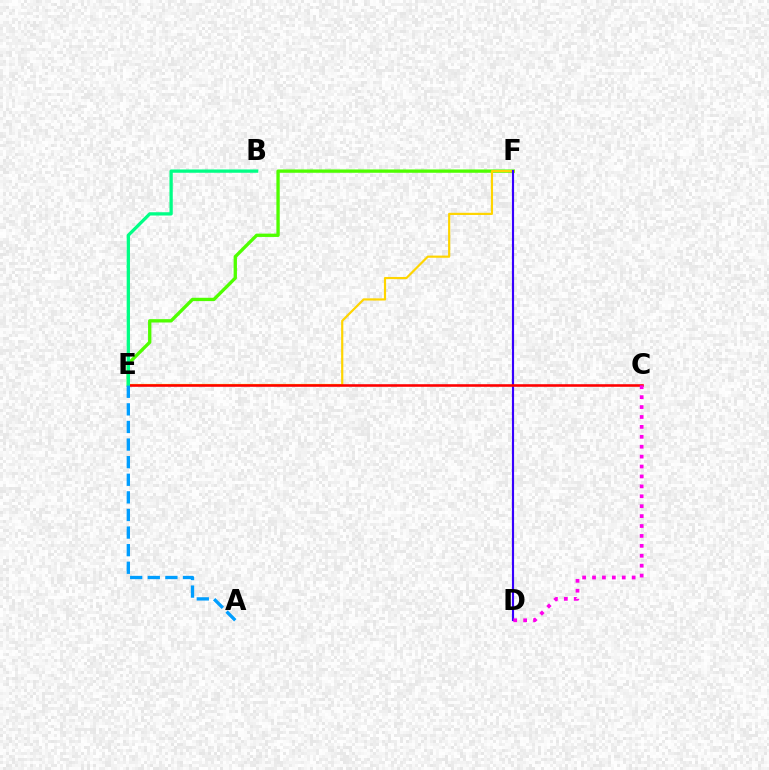{('E', 'F'): [{'color': '#4fff00', 'line_style': 'solid', 'thickness': 2.39}, {'color': '#ffd500', 'line_style': 'solid', 'thickness': 1.57}], ('D', 'F'): [{'color': '#3700ff', 'line_style': 'solid', 'thickness': 1.55}], ('C', 'E'): [{'color': '#ff0000', 'line_style': 'solid', 'thickness': 1.86}], ('B', 'E'): [{'color': '#00ff86', 'line_style': 'solid', 'thickness': 2.37}], ('A', 'E'): [{'color': '#009eff', 'line_style': 'dashed', 'thickness': 2.39}], ('C', 'D'): [{'color': '#ff00ed', 'line_style': 'dotted', 'thickness': 2.69}]}